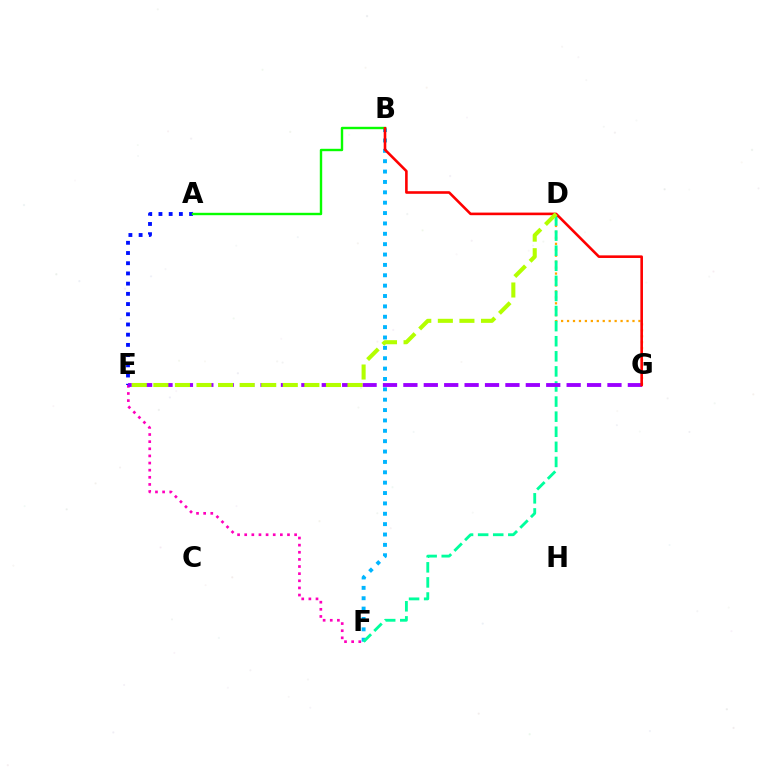{('D', 'G'): [{'color': '#ffa500', 'line_style': 'dotted', 'thickness': 1.62}], ('A', 'E'): [{'color': '#0010ff', 'line_style': 'dotted', 'thickness': 2.77}], ('E', 'F'): [{'color': '#ff00bd', 'line_style': 'dotted', 'thickness': 1.94}], ('B', 'F'): [{'color': '#00b5ff', 'line_style': 'dotted', 'thickness': 2.82}], ('D', 'F'): [{'color': '#00ff9d', 'line_style': 'dashed', 'thickness': 2.05}], ('E', 'G'): [{'color': '#9b00ff', 'line_style': 'dashed', 'thickness': 2.77}], ('A', 'B'): [{'color': '#08ff00', 'line_style': 'solid', 'thickness': 1.72}], ('B', 'G'): [{'color': '#ff0000', 'line_style': 'solid', 'thickness': 1.87}], ('D', 'E'): [{'color': '#b3ff00', 'line_style': 'dashed', 'thickness': 2.93}]}